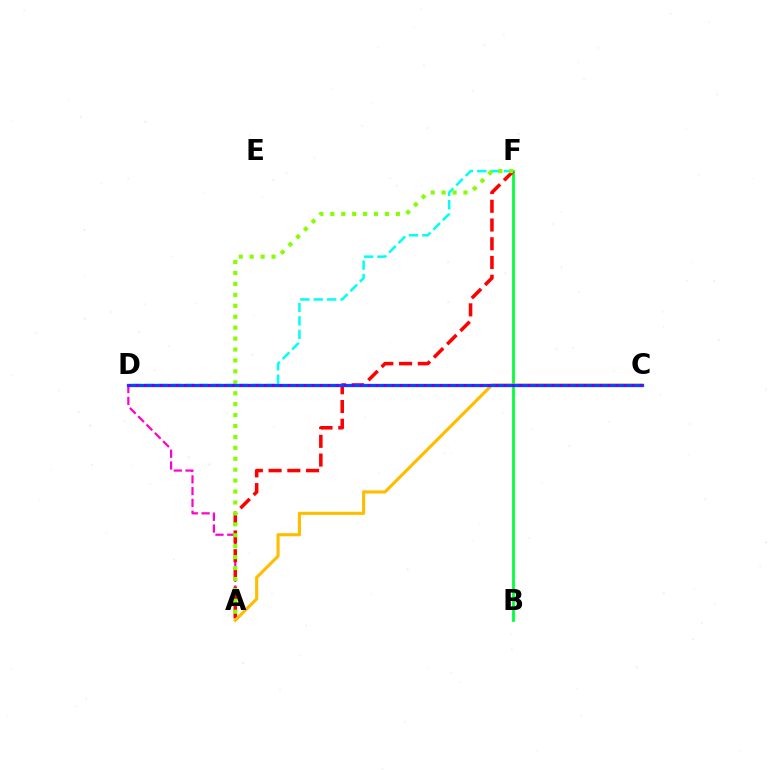{('A', 'D'): [{'color': '#ff00cf', 'line_style': 'dashed', 'thickness': 1.6}], ('B', 'F'): [{'color': '#00ff39', 'line_style': 'solid', 'thickness': 1.99}], ('D', 'F'): [{'color': '#00fff6', 'line_style': 'dashed', 'thickness': 1.82}], ('A', 'F'): [{'color': '#ff0000', 'line_style': 'dashed', 'thickness': 2.55}, {'color': '#84ff00', 'line_style': 'dotted', 'thickness': 2.97}], ('A', 'C'): [{'color': '#ffbd00', 'line_style': 'solid', 'thickness': 2.25}], ('C', 'D'): [{'color': '#004bff', 'line_style': 'solid', 'thickness': 2.34}, {'color': '#7200ff', 'line_style': 'dotted', 'thickness': 2.17}]}